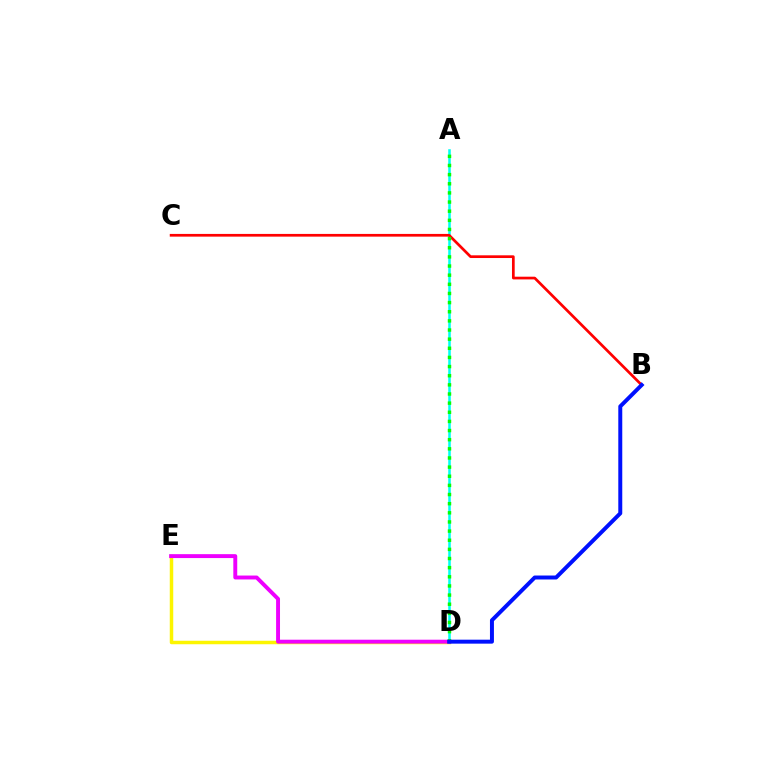{('D', 'E'): [{'color': '#fcf500', 'line_style': 'solid', 'thickness': 2.51}, {'color': '#ee00ff', 'line_style': 'solid', 'thickness': 2.82}], ('A', 'D'): [{'color': '#00fff6', 'line_style': 'solid', 'thickness': 1.84}, {'color': '#08ff00', 'line_style': 'dotted', 'thickness': 2.48}], ('B', 'C'): [{'color': '#ff0000', 'line_style': 'solid', 'thickness': 1.95}], ('B', 'D'): [{'color': '#0010ff', 'line_style': 'solid', 'thickness': 2.85}]}